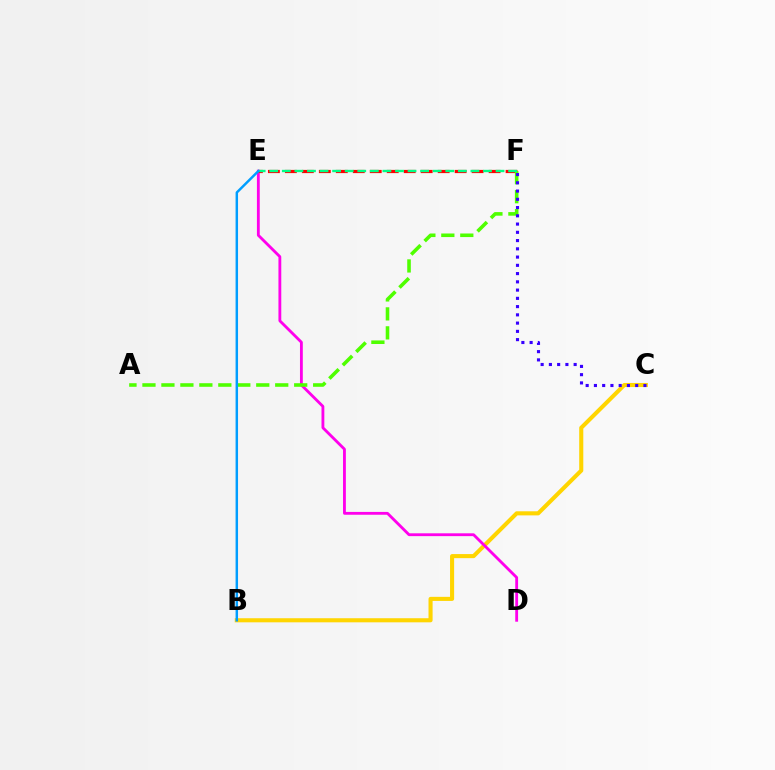{('B', 'C'): [{'color': '#ffd500', 'line_style': 'solid', 'thickness': 2.94}], ('D', 'E'): [{'color': '#ff00ed', 'line_style': 'solid', 'thickness': 2.04}], ('E', 'F'): [{'color': '#ff0000', 'line_style': 'dashed', 'thickness': 2.31}, {'color': '#00ff86', 'line_style': 'dashed', 'thickness': 1.71}], ('A', 'F'): [{'color': '#4fff00', 'line_style': 'dashed', 'thickness': 2.58}], ('C', 'F'): [{'color': '#3700ff', 'line_style': 'dotted', 'thickness': 2.24}], ('B', 'E'): [{'color': '#009eff', 'line_style': 'solid', 'thickness': 1.78}]}